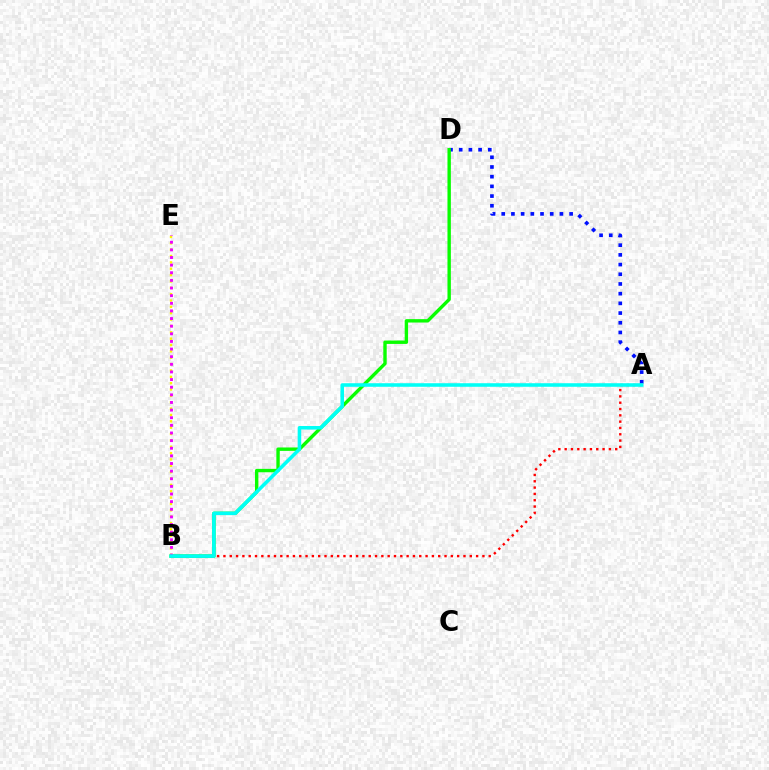{('A', 'D'): [{'color': '#0010ff', 'line_style': 'dotted', 'thickness': 2.64}], ('B', 'D'): [{'color': '#08ff00', 'line_style': 'solid', 'thickness': 2.44}], ('A', 'B'): [{'color': '#ff0000', 'line_style': 'dotted', 'thickness': 1.72}, {'color': '#00fff6', 'line_style': 'solid', 'thickness': 2.56}], ('B', 'E'): [{'color': '#fcf500', 'line_style': 'dotted', 'thickness': 1.73}, {'color': '#ee00ff', 'line_style': 'dotted', 'thickness': 2.07}]}